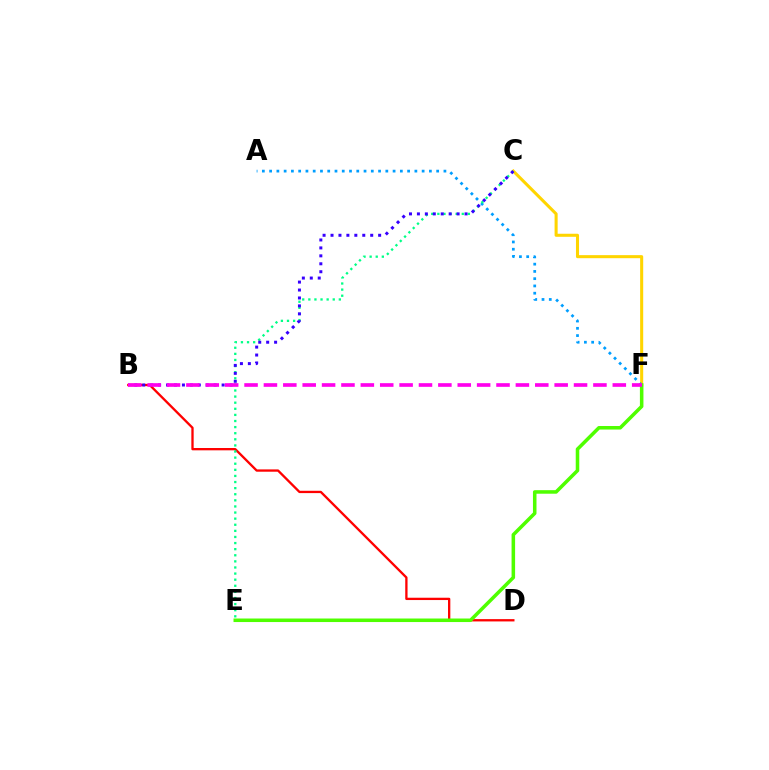{('C', 'F'): [{'color': '#ffd500', 'line_style': 'solid', 'thickness': 2.2}], ('B', 'D'): [{'color': '#ff0000', 'line_style': 'solid', 'thickness': 1.67}], ('A', 'F'): [{'color': '#009eff', 'line_style': 'dotted', 'thickness': 1.97}], ('E', 'F'): [{'color': '#4fff00', 'line_style': 'solid', 'thickness': 2.55}], ('C', 'E'): [{'color': '#00ff86', 'line_style': 'dotted', 'thickness': 1.66}], ('B', 'C'): [{'color': '#3700ff', 'line_style': 'dotted', 'thickness': 2.16}], ('B', 'F'): [{'color': '#ff00ed', 'line_style': 'dashed', 'thickness': 2.63}]}